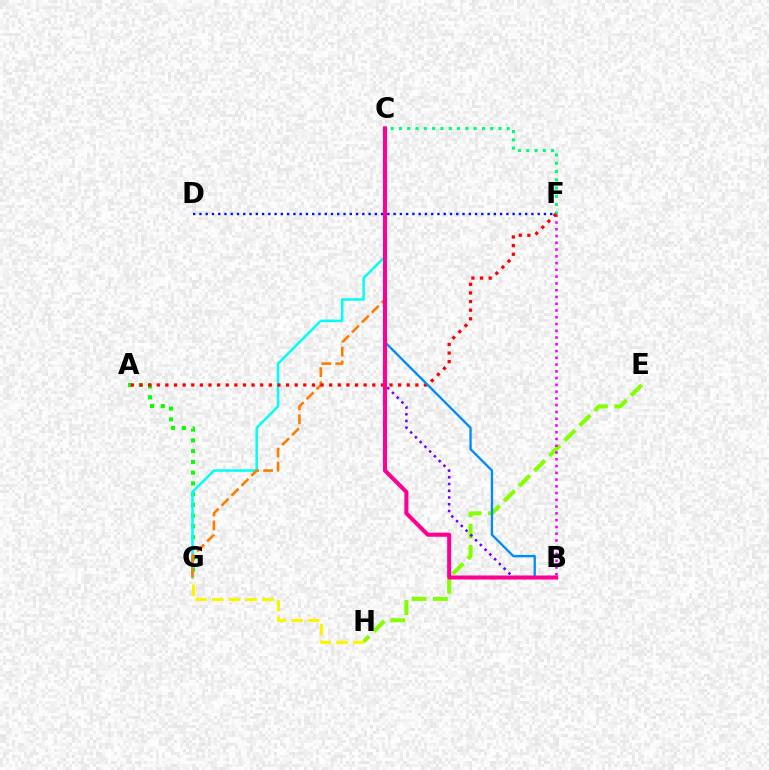{('D', 'F'): [{'color': '#0010ff', 'line_style': 'dotted', 'thickness': 1.7}], ('E', 'H'): [{'color': '#84ff00', 'line_style': 'dashed', 'thickness': 2.9}], ('B', 'F'): [{'color': '#ee00ff', 'line_style': 'dotted', 'thickness': 1.84}], ('B', 'C'): [{'color': '#7200ff', 'line_style': 'dotted', 'thickness': 1.83}, {'color': '#008cff', 'line_style': 'solid', 'thickness': 1.69}, {'color': '#ff0094', 'line_style': 'solid', 'thickness': 2.91}], ('A', 'G'): [{'color': '#08ff00', 'line_style': 'dotted', 'thickness': 2.92}], ('C', 'F'): [{'color': '#00ff74', 'line_style': 'dotted', 'thickness': 2.25}], ('G', 'H'): [{'color': '#fcf500', 'line_style': 'dashed', 'thickness': 2.27}], ('C', 'G'): [{'color': '#00fff6', 'line_style': 'solid', 'thickness': 1.8}, {'color': '#ff7c00', 'line_style': 'dashed', 'thickness': 1.9}], ('A', 'F'): [{'color': '#ff0000', 'line_style': 'dotted', 'thickness': 2.34}]}